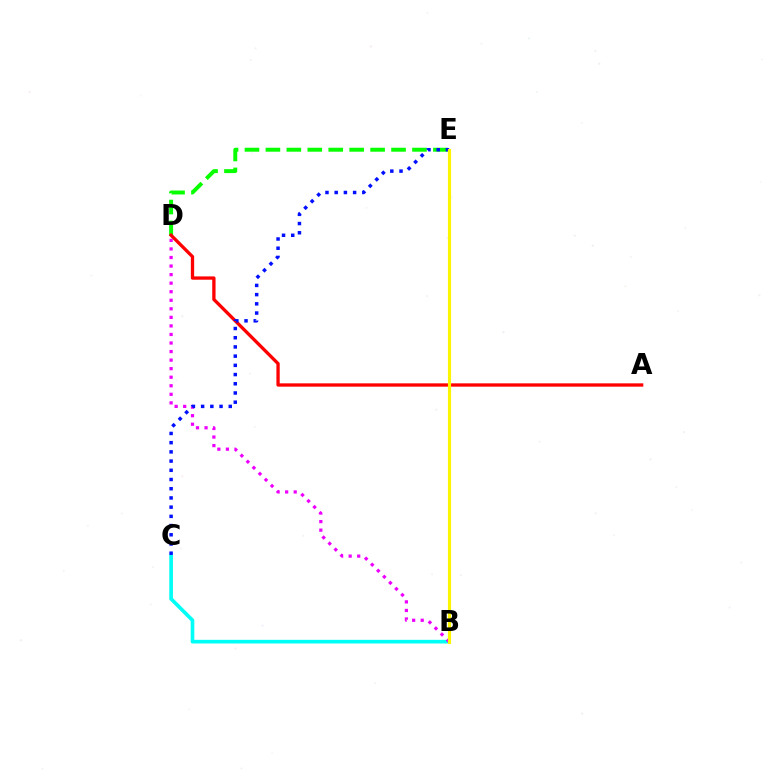{('D', 'E'): [{'color': '#08ff00', 'line_style': 'dashed', 'thickness': 2.84}], ('B', 'C'): [{'color': '#00fff6', 'line_style': 'solid', 'thickness': 2.64}], ('A', 'D'): [{'color': '#ff0000', 'line_style': 'solid', 'thickness': 2.38}], ('B', 'D'): [{'color': '#ee00ff', 'line_style': 'dotted', 'thickness': 2.32}], ('C', 'E'): [{'color': '#0010ff', 'line_style': 'dotted', 'thickness': 2.5}], ('B', 'E'): [{'color': '#fcf500', 'line_style': 'solid', 'thickness': 2.27}]}